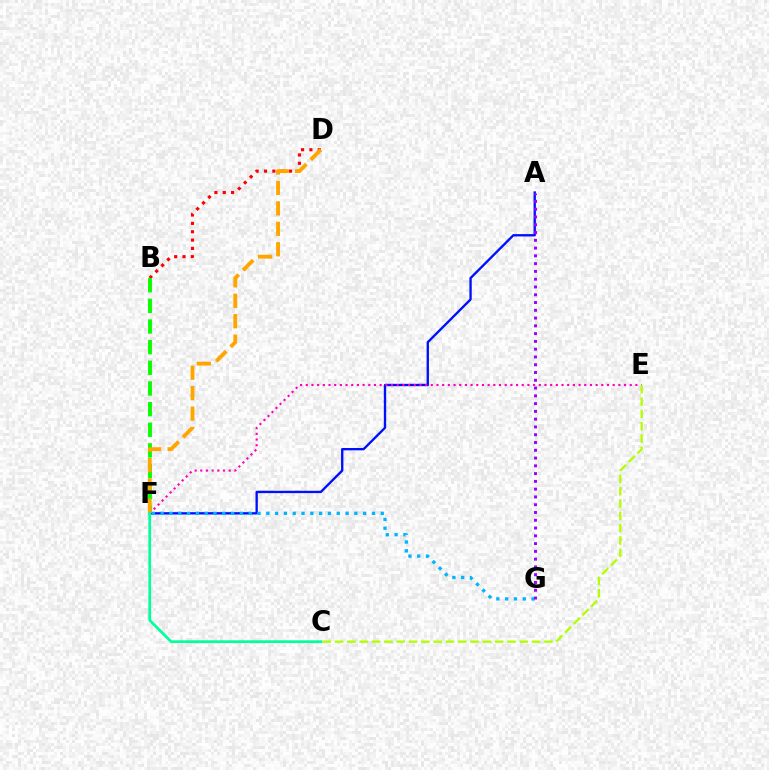{('A', 'F'): [{'color': '#0010ff', 'line_style': 'solid', 'thickness': 1.69}], ('B', 'D'): [{'color': '#ff0000', 'line_style': 'dotted', 'thickness': 2.27}], ('F', 'G'): [{'color': '#00b5ff', 'line_style': 'dotted', 'thickness': 2.39}], ('A', 'G'): [{'color': '#9b00ff', 'line_style': 'dotted', 'thickness': 2.11}], ('B', 'F'): [{'color': '#08ff00', 'line_style': 'dashed', 'thickness': 2.81}], ('E', 'F'): [{'color': '#ff00bd', 'line_style': 'dotted', 'thickness': 1.54}], ('C', 'E'): [{'color': '#b3ff00', 'line_style': 'dashed', 'thickness': 1.67}], ('D', 'F'): [{'color': '#ffa500', 'line_style': 'dashed', 'thickness': 2.78}], ('C', 'F'): [{'color': '#00ff9d', 'line_style': 'solid', 'thickness': 1.96}]}